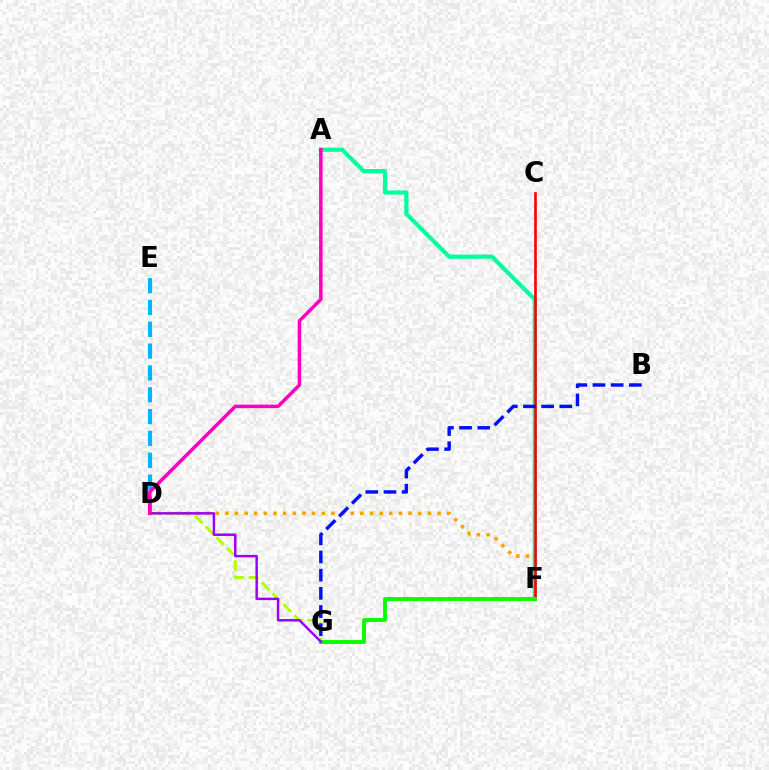{('D', 'E'): [{'color': '#00b5ff', 'line_style': 'dashed', 'thickness': 2.97}], ('D', 'F'): [{'color': '#ffa500', 'line_style': 'dotted', 'thickness': 2.62}], ('D', 'G'): [{'color': '#b3ff00', 'line_style': 'dashed', 'thickness': 2.08}, {'color': '#9b00ff', 'line_style': 'solid', 'thickness': 1.78}], ('A', 'F'): [{'color': '#00ff9d', 'line_style': 'solid', 'thickness': 3.0}], ('C', 'F'): [{'color': '#ff0000', 'line_style': 'solid', 'thickness': 1.9}], ('B', 'G'): [{'color': '#0010ff', 'line_style': 'dashed', 'thickness': 2.47}], ('F', 'G'): [{'color': '#08ff00', 'line_style': 'solid', 'thickness': 2.8}], ('A', 'D'): [{'color': '#ff00bd', 'line_style': 'solid', 'thickness': 2.53}]}